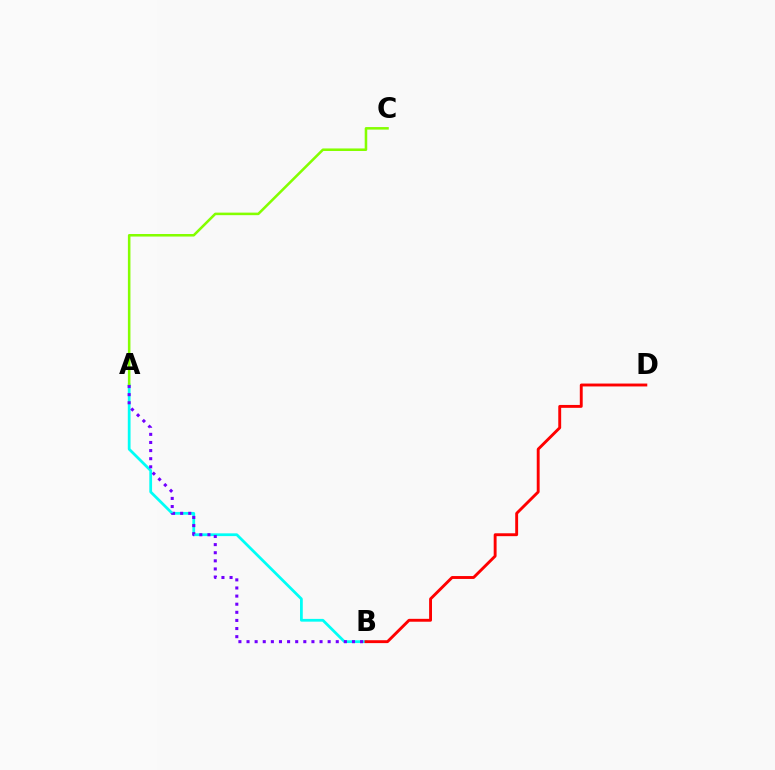{('A', 'B'): [{'color': '#00fff6', 'line_style': 'solid', 'thickness': 1.99}, {'color': '#7200ff', 'line_style': 'dotted', 'thickness': 2.2}], ('A', 'C'): [{'color': '#84ff00', 'line_style': 'solid', 'thickness': 1.83}], ('B', 'D'): [{'color': '#ff0000', 'line_style': 'solid', 'thickness': 2.08}]}